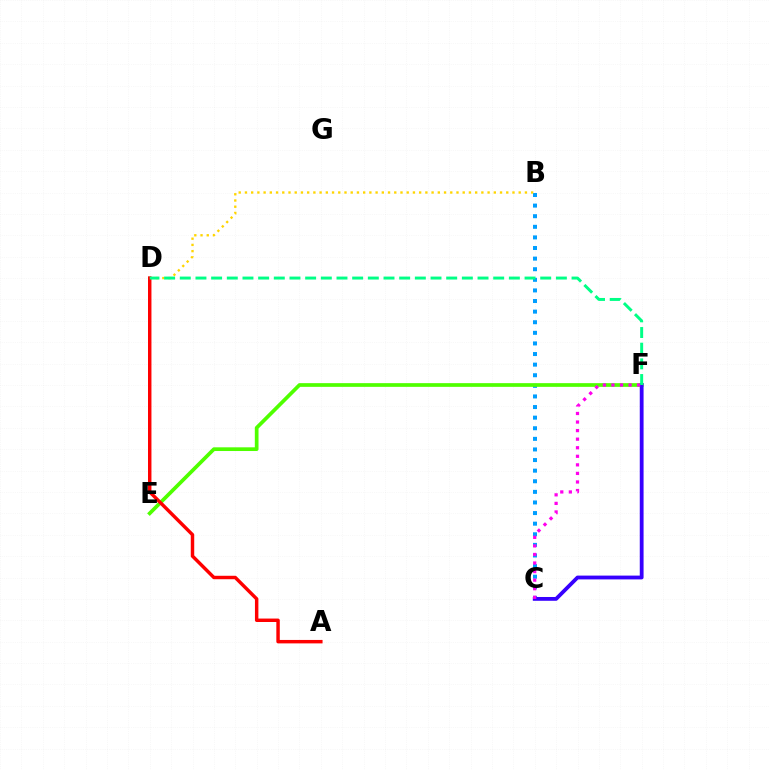{('B', 'C'): [{'color': '#009eff', 'line_style': 'dotted', 'thickness': 2.88}], ('B', 'D'): [{'color': '#ffd500', 'line_style': 'dotted', 'thickness': 1.69}], ('E', 'F'): [{'color': '#4fff00', 'line_style': 'solid', 'thickness': 2.67}], ('C', 'F'): [{'color': '#3700ff', 'line_style': 'solid', 'thickness': 2.74}, {'color': '#ff00ed', 'line_style': 'dotted', 'thickness': 2.33}], ('A', 'D'): [{'color': '#ff0000', 'line_style': 'solid', 'thickness': 2.48}], ('D', 'F'): [{'color': '#00ff86', 'line_style': 'dashed', 'thickness': 2.13}]}